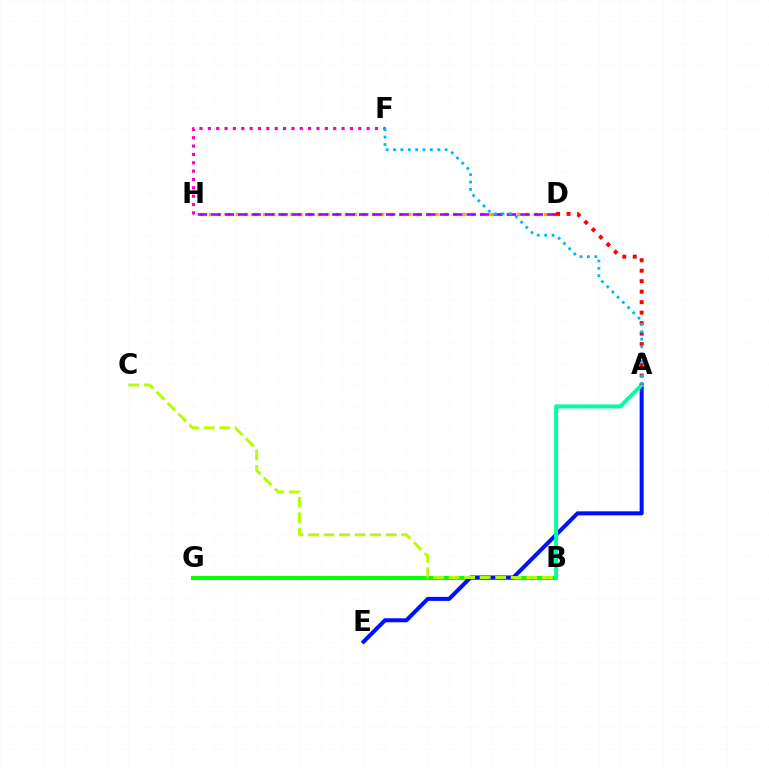{('D', 'H'): [{'color': '#ffa500', 'line_style': 'dotted', 'thickness': 2.46}, {'color': '#9b00ff', 'line_style': 'dashed', 'thickness': 1.83}], ('F', 'H'): [{'color': '#ff00bd', 'line_style': 'dotted', 'thickness': 2.27}], ('B', 'G'): [{'color': '#08ff00', 'line_style': 'solid', 'thickness': 2.94}], ('A', 'E'): [{'color': '#0010ff', 'line_style': 'solid', 'thickness': 2.9}], ('B', 'C'): [{'color': '#b3ff00', 'line_style': 'dashed', 'thickness': 2.11}], ('A', 'B'): [{'color': '#00ff9d', 'line_style': 'solid', 'thickness': 2.84}], ('A', 'D'): [{'color': '#ff0000', 'line_style': 'dotted', 'thickness': 2.85}], ('A', 'F'): [{'color': '#00b5ff', 'line_style': 'dotted', 'thickness': 2.0}]}